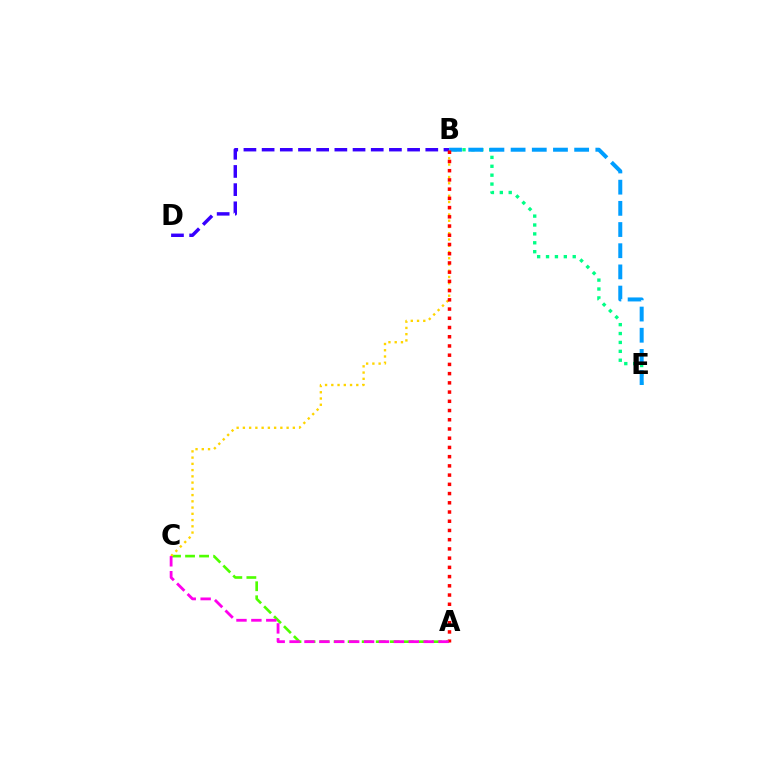{('B', 'E'): [{'color': '#00ff86', 'line_style': 'dotted', 'thickness': 2.42}, {'color': '#009eff', 'line_style': 'dashed', 'thickness': 2.88}], ('B', 'D'): [{'color': '#3700ff', 'line_style': 'dashed', 'thickness': 2.47}], ('A', 'C'): [{'color': '#4fff00', 'line_style': 'dashed', 'thickness': 1.91}, {'color': '#ff00ed', 'line_style': 'dashed', 'thickness': 2.02}], ('B', 'C'): [{'color': '#ffd500', 'line_style': 'dotted', 'thickness': 1.7}], ('A', 'B'): [{'color': '#ff0000', 'line_style': 'dotted', 'thickness': 2.51}]}